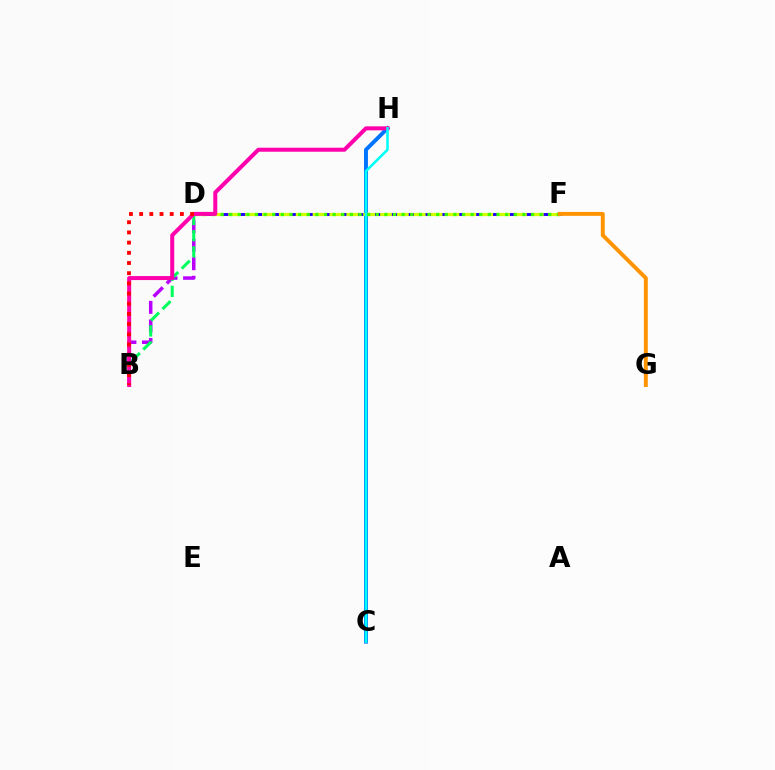{('C', 'H'): [{'color': '#0074ff', 'line_style': 'solid', 'thickness': 2.82}, {'color': '#00fff6', 'line_style': 'solid', 'thickness': 1.84}], ('B', 'D'): [{'color': '#b900ff', 'line_style': 'dashed', 'thickness': 2.52}, {'color': '#00ff5c', 'line_style': 'dashed', 'thickness': 2.2}, {'color': '#ff0000', 'line_style': 'dotted', 'thickness': 2.77}], ('D', 'F'): [{'color': '#2500ff', 'line_style': 'solid', 'thickness': 2.12}, {'color': '#d1ff00', 'line_style': 'dashed', 'thickness': 2.29}, {'color': '#3dff00', 'line_style': 'dotted', 'thickness': 2.34}], ('B', 'H'): [{'color': '#ff00ac', 'line_style': 'solid', 'thickness': 2.89}], ('F', 'G'): [{'color': '#ff9400', 'line_style': 'solid', 'thickness': 2.83}]}